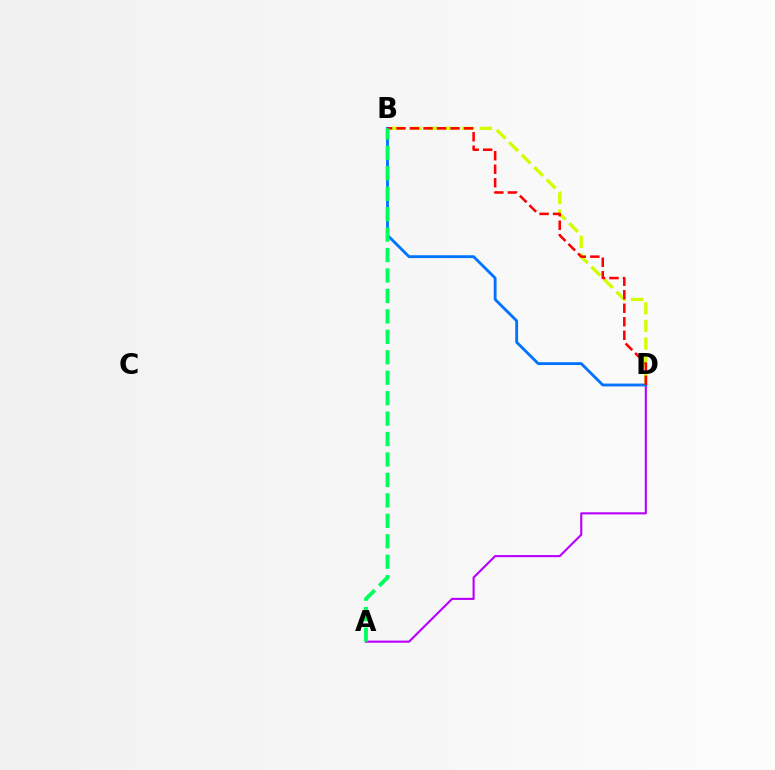{('A', 'D'): [{'color': '#b900ff', 'line_style': 'solid', 'thickness': 1.53}], ('B', 'D'): [{'color': '#d1ff00', 'line_style': 'dashed', 'thickness': 2.4}, {'color': '#0074ff', 'line_style': 'solid', 'thickness': 2.04}, {'color': '#ff0000', 'line_style': 'dashed', 'thickness': 1.83}], ('A', 'B'): [{'color': '#00ff5c', 'line_style': 'dashed', 'thickness': 2.78}]}